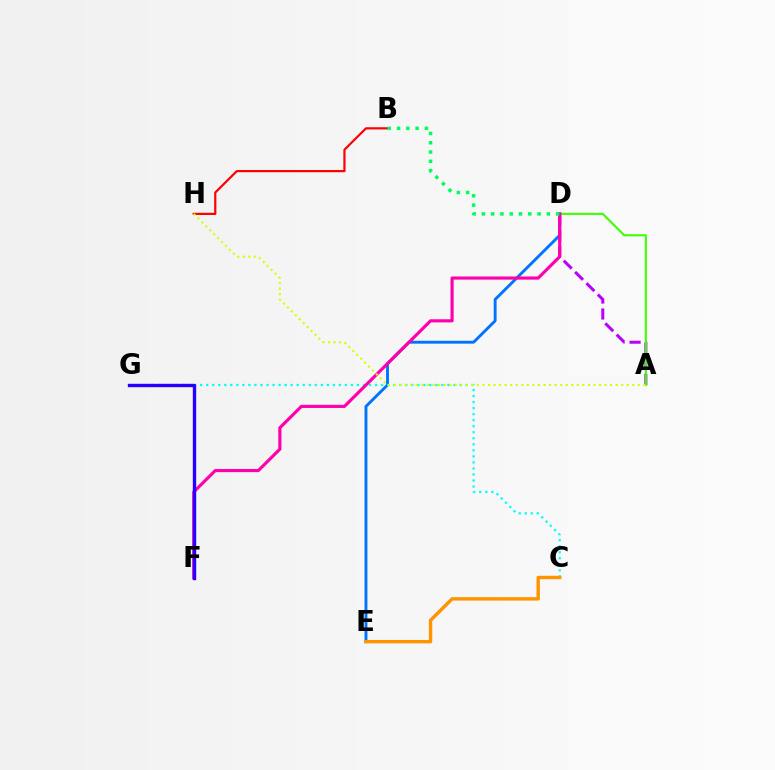{('B', 'H'): [{'color': '#ff0000', 'line_style': 'solid', 'thickness': 1.58}], ('D', 'E'): [{'color': '#0074ff', 'line_style': 'solid', 'thickness': 2.08}], ('A', 'D'): [{'color': '#b900ff', 'line_style': 'dashed', 'thickness': 2.17}, {'color': '#3dff00', 'line_style': 'solid', 'thickness': 1.51}], ('C', 'G'): [{'color': '#00fff6', 'line_style': 'dotted', 'thickness': 1.64}], ('D', 'F'): [{'color': '#ff00ac', 'line_style': 'solid', 'thickness': 2.27}], ('B', 'D'): [{'color': '#00ff5c', 'line_style': 'dotted', 'thickness': 2.52}], ('A', 'H'): [{'color': '#d1ff00', 'line_style': 'dotted', 'thickness': 1.51}], ('F', 'G'): [{'color': '#2500ff', 'line_style': 'solid', 'thickness': 2.43}], ('C', 'E'): [{'color': '#ff9400', 'line_style': 'solid', 'thickness': 2.45}]}